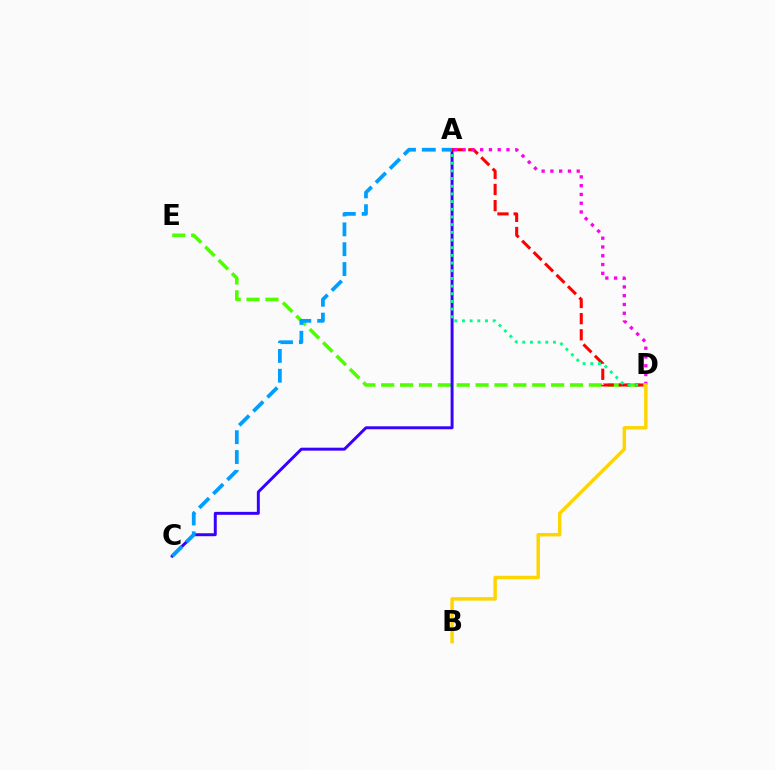{('D', 'E'): [{'color': '#4fff00', 'line_style': 'dashed', 'thickness': 2.56}], ('A', 'C'): [{'color': '#3700ff', 'line_style': 'solid', 'thickness': 2.13}, {'color': '#009eff', 'line_style': 'dashed', 'thickness': 2.7}], ('A', 'D'): [{'color': '#ff0000', 'line_style': 'dashed', 'thickness': 2.19}, {'color': '#ff00ed', 'line_style': 'dotted', 'thickness': 2.39}, {'color': '#00ff86', 'line_style': 'dotted', 'thickness': 2.09}], ('B', 'D'): [{'color': '#ffd500', 'line_style': 'solid', 'thickness': 2.49}]}